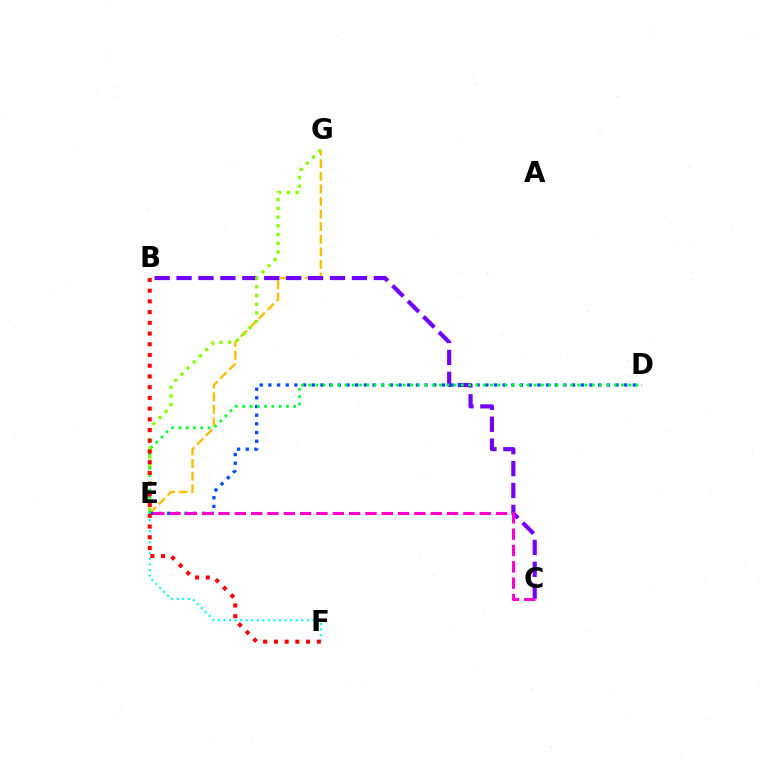{('E', 'F'): [{'color': '#00fff6', 'line_style': 'dotted', 'thickness': 1.51}], ('E', 'G'): [{'color': '#ffbd00', 'line_style': 'dashed', 'thickness': 1.71}, {'color': '#84ff00', 'line_style': 'dotted', 'thickness': 2.37}], ('B', 'C'): [{'color': '#7200ff', 'line_style': 'dashed', 'thickness': 2.98}], ('D', 'E'): [{'color': '#004bff', 'line_style': 'dotted', 'thickness': 2.36}, {'color': '#00ff39', 'line_style': 'dotted', 'thickness': 1.98}], ('B', 'F'): [{'color': '#ff0000', 'line_style': 'dotted', 'thickness': 2.91}], ('C', 'E'): [{'color': '#ff00cf', 'line_style': 'dashed', 'thickness': 2.22}]}